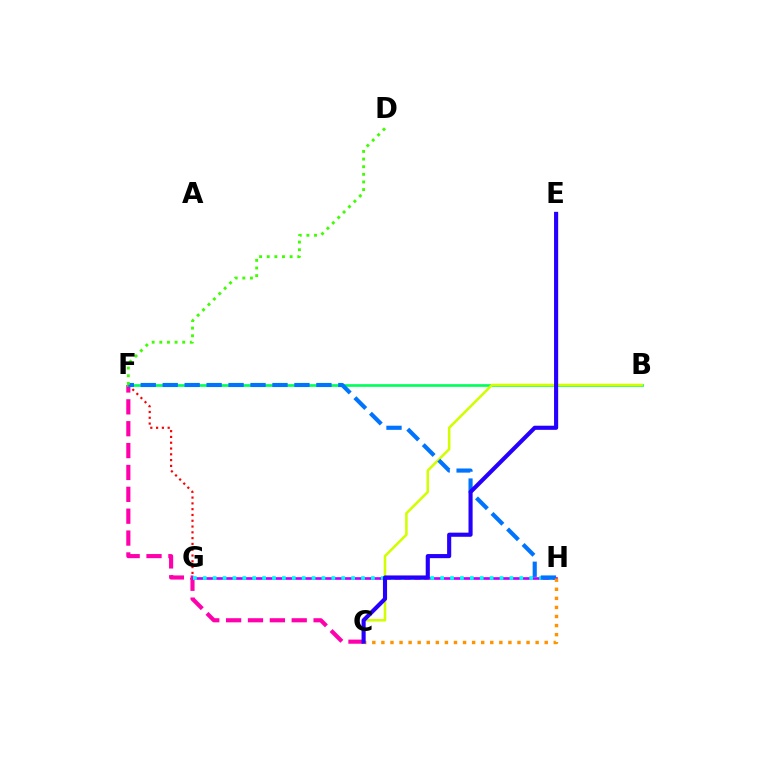{('C', 'F'): [{'color': '#ff00ac', 'line_style': 'dashed', 'thickness': 2.97}], ('F', 'G'): [{'color': '#ff0000', 'line_style': 'dotted', 'thickness': 1.57}], ('G', 'H'): [{'color': '#b900ff', 'line_style': 'solid', 'thickness': 1.9}, {'color': '#00fff6', 'line_style': 'dotted', 'thickness': 2.69}], ('B', 'F'): [{'color': '#00ff5c', 'line_style': 'solid', 'thickness': 1.93}], ('B', 'C'): [{'color': '#d1ff00', 'line_style': 'solid', 'thickness': 1.83}], ('F', 'H'): [{'color': '#0074ff', 'line_style': 'dashed', 'thickness': 2.98}], ('D', 'F'): [{'color': '#3dff00', 'line_style': 'dotted', 'thickness': 2.07}], ('C', 'H'): [{'color': '#ff9400', 'line_style': 'dotted', 'thickness': 2.47}], ('C', 'E'): [{'color': '#2500ff', 'line_style': 'solid', 'thickness': 2.96}]}